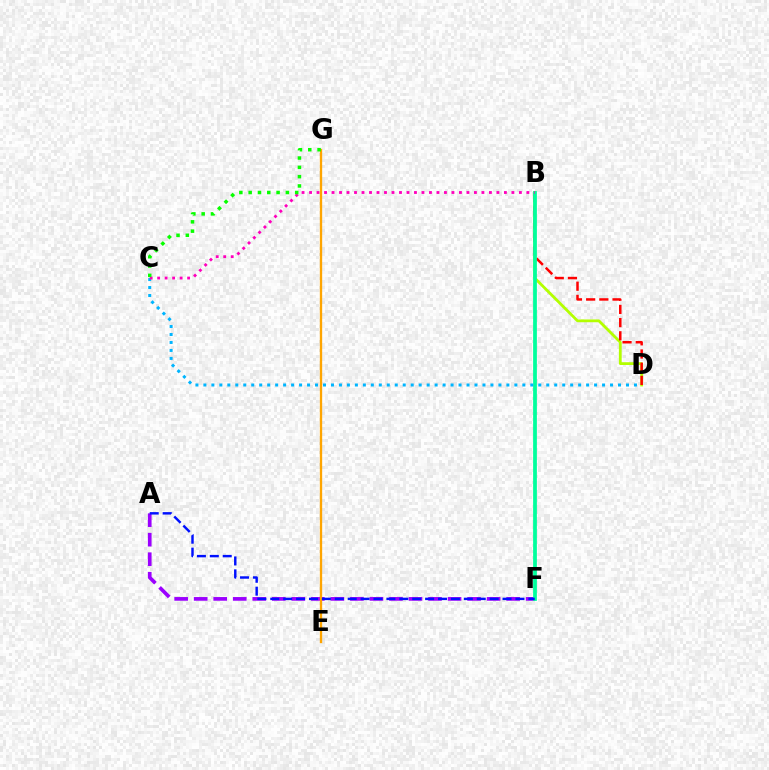{('B', 'D'): [{'color': '#b3ff00', 'line_style': 'solid', 'thickness': 2.01}, {'color': '#ff0000', 'line_style': 'dashed', 'thickness': 1.79}], ('A', 'F'): [{'color': '#9b00ff', 'line_style': 'dashed', 'thickness': 2.65}, {'color': '#0010ff', 'line_style': 'dashed', 'thickness': 1.75}], ('B', 'F'): [{'color': '#00ff9d', 'line_style': 'solid', 'thickness': 2.71}], ('C', 'D'): [{'color': '#00b5ff', 'line_style': 'dotted', 'thickness': 2.17}], ('B', 'C'): [{'color': '#ff00bd', 'line_style': 'dotted', 'thickness': 2.04}], ('E', 'G'): [{'color': '#ffa500', 'line_style': 'solid', 'thickness': 1.68}], ('C', 'G'): [{'color': '#08ff00', 'line_style': 'dotted', 'thickness': 2.53}]}